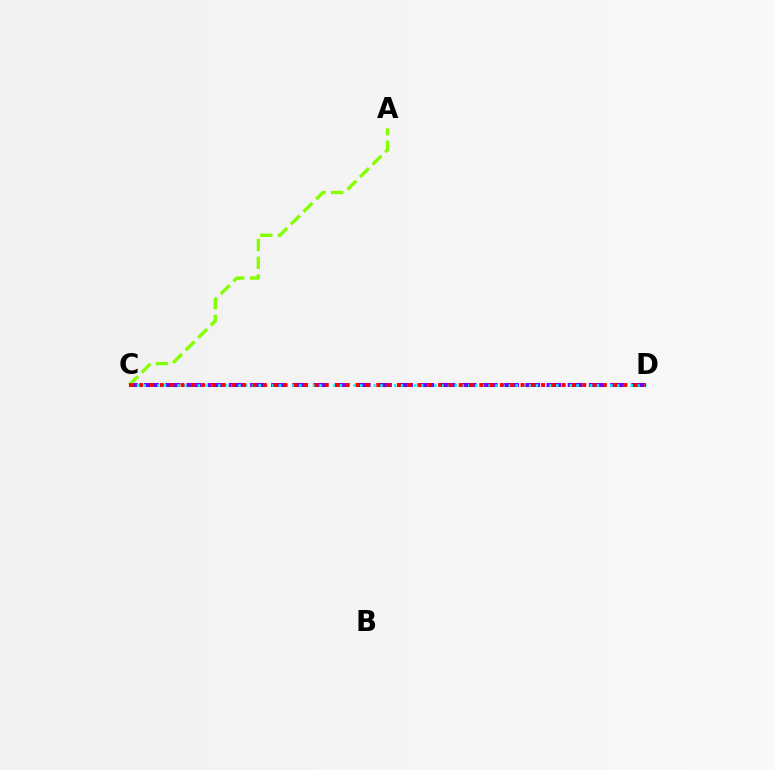{('C', 'D'): [{'color': '#7200ff', 'line_style': 'dashed', 'thickness': 2.88}, {'color': '#00fff6', 'line_style': 'dotted', 'thickness': 1.84}, {'color': '#ff0000', 'line_style': 'dotted', 'thickness': 2.8}], ('A', 'C'): [{'color': '#84ff00', 'line_style': 'dashed', 'thickness': 2.41}]}